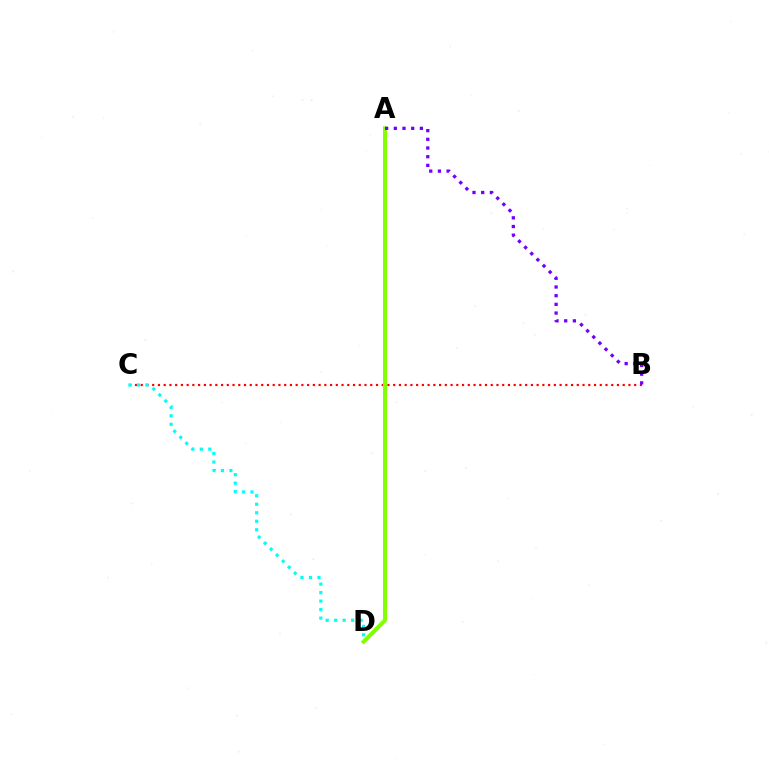{('B', 'C'): [{'color': '#ff0000', 'line_style': 'dotted', 'thickness': 1.56}], ('A', 'D'): [{'color': '#84ff00', 'line_style': 'solid', 'thickness': 2.91}], ('C', 'D'): [{'color': '#00fff6', 'line_style': 'dotted', 'thickness': 2.31}], ('A', 'B'): [{'color': '#7200ff', 'line_style': 'dotted', 'thickness': 2.36}]}